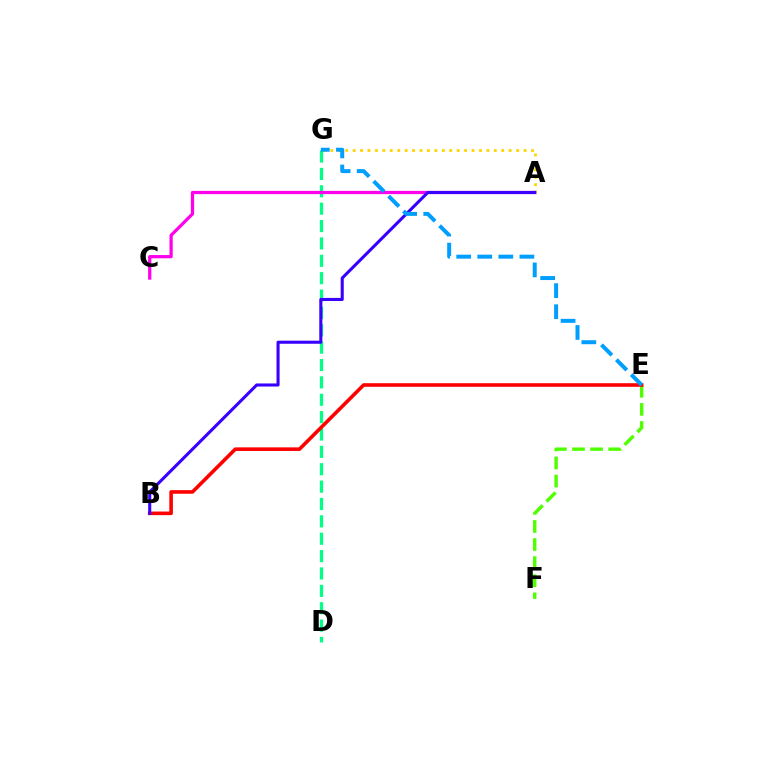{('D', 'G'): [{'color': '#00ff86', 'line_style': 'dashed', 'thickness': 2.36}], ('A', 'C'): [{'color': '#ff00ed', 'line_style': 'solid', 'thickness': 2.33}], ('E', 'F'): [{'color': '#4fff00', 'line_style': 'dashed', 'thickness': 2.46}], ('A', 'G'): [{'color': '#ffd500', 'line_style': 'dotted', 'thickness': 2.02}], ('B', 'E'): [{'color': '#ff0000', 'line_style': 'solid', 'thickness': 2.59}], ('A', 'B'): [{'color': '#3700ff', 'line_style': 'solid', 'thickness': 2.21}], ('E', 'G'): [{'color': '#009eff', 'line_style': 'dashed', 'thickness': 2.86}]}